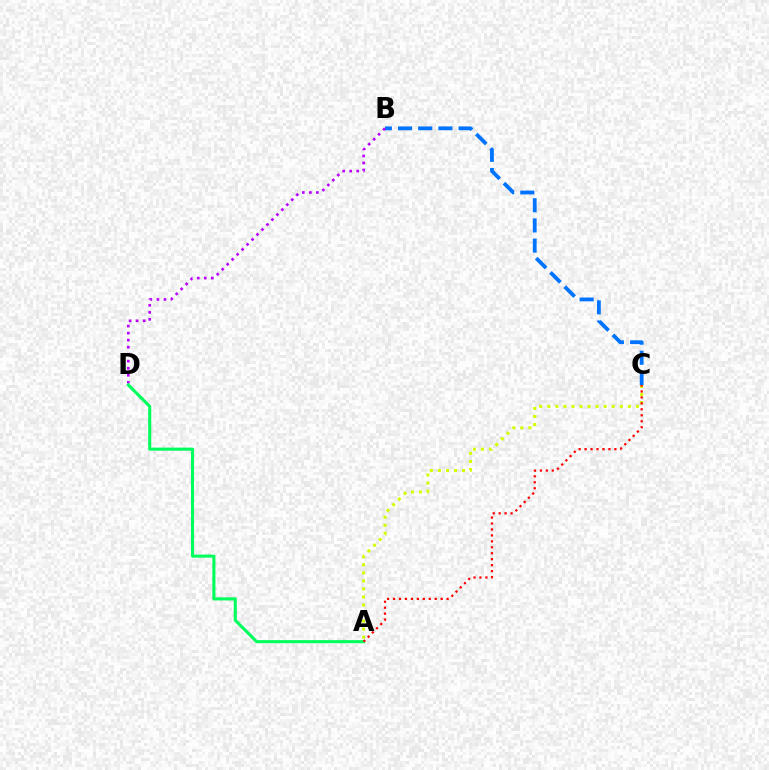{('A', 'C'): [{'color': '#d1ff00', 'line_style': 'dotted', 'thickness': 2.19}, {'color': '#ff0000', 'line_style': 'dotted', 'thickness': 1.62}], ('B', 'C'): [{'color': '#0074ff', 'line_style': 'dashed', 'thickness': 2.74}], ('B', 'D'): [{'color': '#b900ff', 'line_style': 'dotted', 'thickness': 1.91}], ('A', 'D'): [{'color': '#00ff5c', 'line_style': 'solid', 'thickness': 2.22}]}